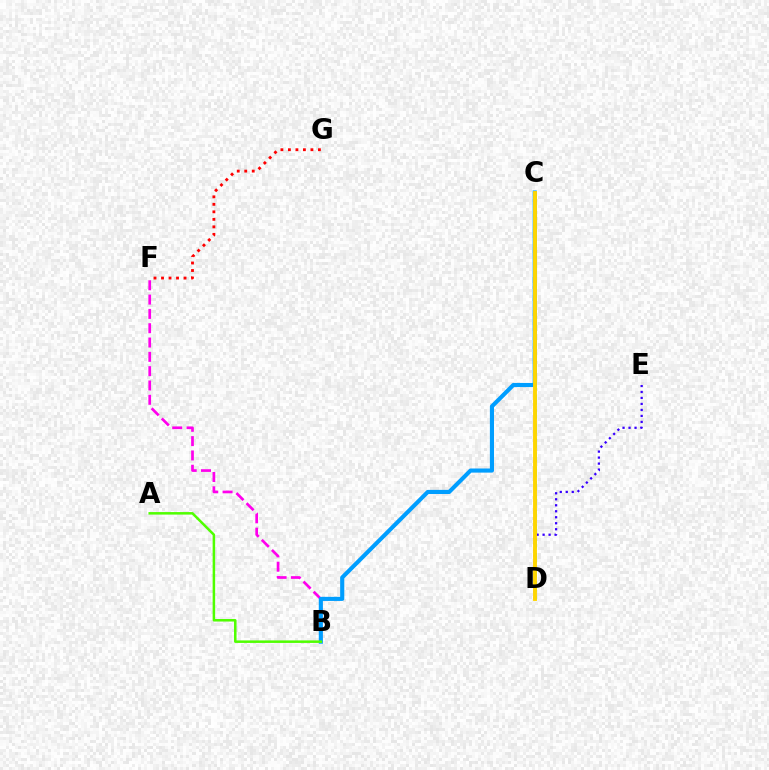{('B', 'F'): [{'color': '#ff00ed', 'line_style': 'dashed', 'thickness': 1.94}], ('C', 'D'): [{'color': '#00ff86', 'line_style': 'dashed', 'thickness': 1.95}, {'color': '#ffd500', 'line_style': 'solid', 'thickness': 2.79}], ('F', 'G'): [{'color': '#ff0000', 'line_style': 'dotted', 'thickness': 2.04}], ('B', 'C'): [{'color': '#009eff', 'line_style': 'solid', 'thickness': 2.96}], ('A', 'B'): [{'color': '#4fff00', 'line_style': 'solid', 'thickness': 1.81}], ('D', 'E'): [{'color': '#3700ff', 'line_style': 'dotted', 'thickness': 1.63}]}